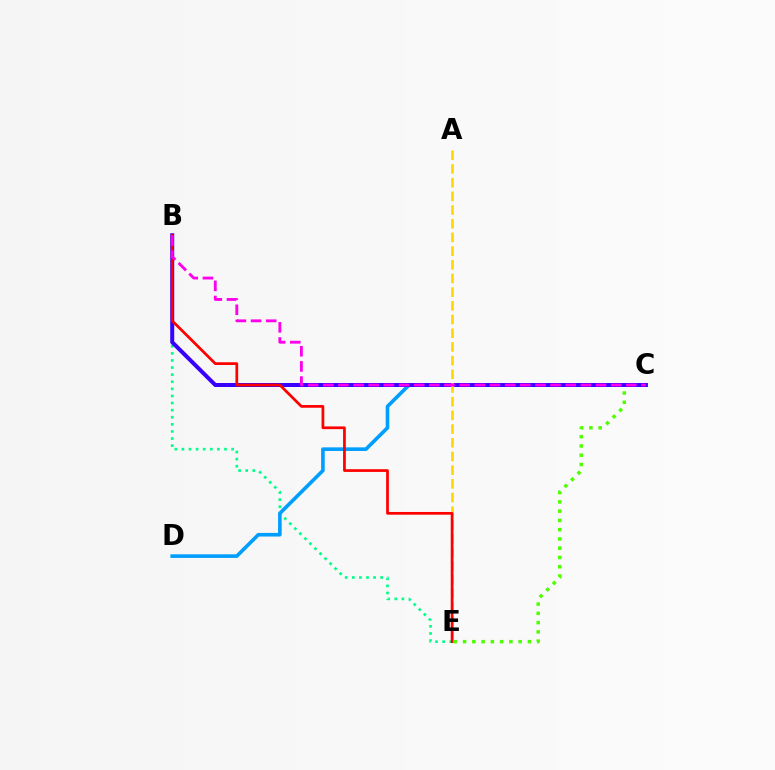{('C', 'E'): [{'color': '#4fff00', 'line_style': 'dotted', 'thickness': 2.52}], ('B', 'E'): [{'color': '#00ff86', 'line_style': 'dotted', 'thickness': 1.93}, {'color': '#ff0000', 'line_style': 'solid', 'thickness': 1.97}], ('C', 'D'): [{'color': '#009eff', 'line_style': 'solid', 'thickness': 2.61}], ('B', 'C'): [{'color': '#3700ff', 'line_style': 'solid', 'thickness': 2.88}, {'color': '#ff00ed', 'line_style': 'dashed', 'thickness': 2.06}], ('A', 'E'): [{'color': '#ffd500', 'line_style': 'dashed', 'thickness': 1.86}]}